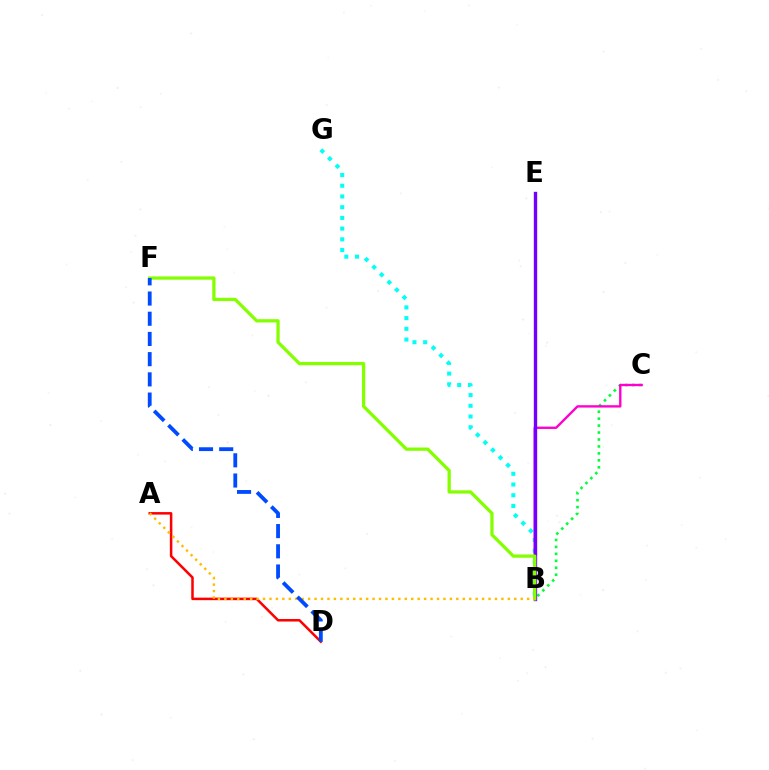{('B', 'C'): [{'color': '#00ff39', 'line_style': 'dotted', 'thickness': 1.89}, {'color': '#ff00cf', 'line_style': 'solid', 'thickness': 1.7}], ('B', 'G'): [{'color': '#00fff6', 'line_style': 'dotted', 'thickness': 2.91}], ('B', 'E'): [{'color': '#7200ff', 'line_style': 'solid', 'thickness': 2.43}], ('A', 'D'): [{'color': '#ff0000', 'line_style': 'solid', 'thickness': 1.81}], ('B', 'F'): [{'color': '#84ff00', 'line_style': 'solid', 'thickness': 2.35}], ('A', 'B'): [{'color': '#ffbd00', 'line_style': 'dotted', 'thickness': 1.75}], ('D', 'F'): [{'color': '#004bff', 'line_style': 'dashed', 'thickness': 2.75}]}